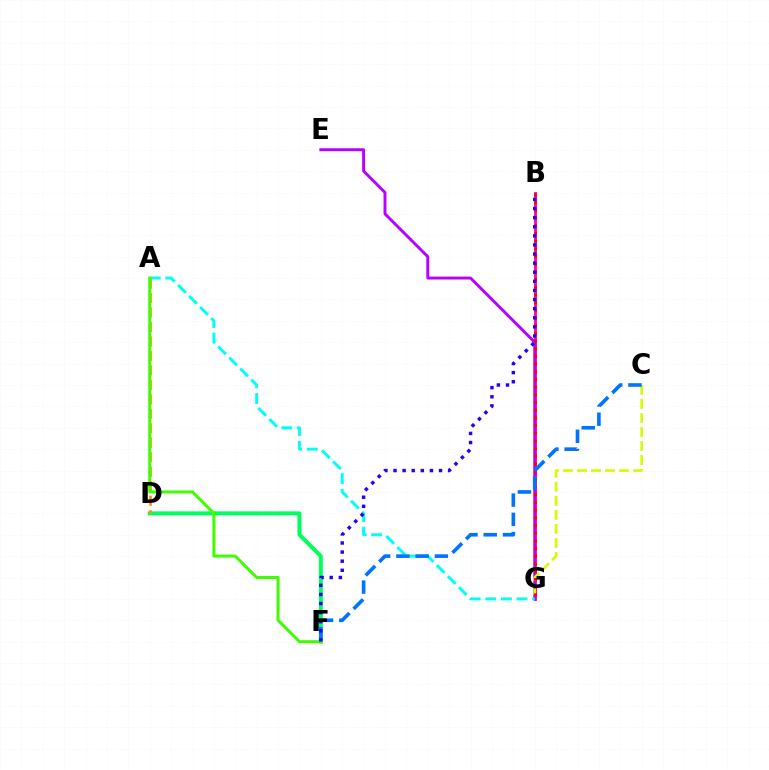{('B', 'G'): [{'color': '#ff00ac', 'line_style': 'solid', 'thickness': 2.04}, {'color': '#ff0000', 'line_style': 'dotted', 'thickness': 2.09}], ('E', 'G'): [{'color': '#b900ff', 'line_style': 'solid', 'thickness': 2.11}], ('C', 'G'): [{'color': '#d1ff00', 'line_style': 'dashed', 'thickness': 1.91}], ('A', 'G'): [{'color': '#00fff6', 'line_style': 'dashed', 'thickness': 2.12}], ('D', 'F'): [{'color': '#00ff5c', 'line_style': 'solid', 'thickness': 2.85}], ('C', 'F'): [{'color': '#0074ff', 'line_style': 'dashed', 'thickness': 2.61}], ('A', 'D'): [{'color': '#ff9400', 'line_style': 'dashed', 'thickness': 1.97}], ('A', 'F'): [{'color': '#3dff00', 'line_style': 'solid', 'thickness': 2.16}], ('B', 'F'): [{'color': '#2500ff', 'line_style': 'dotted', 'thickness': 2.47}]}